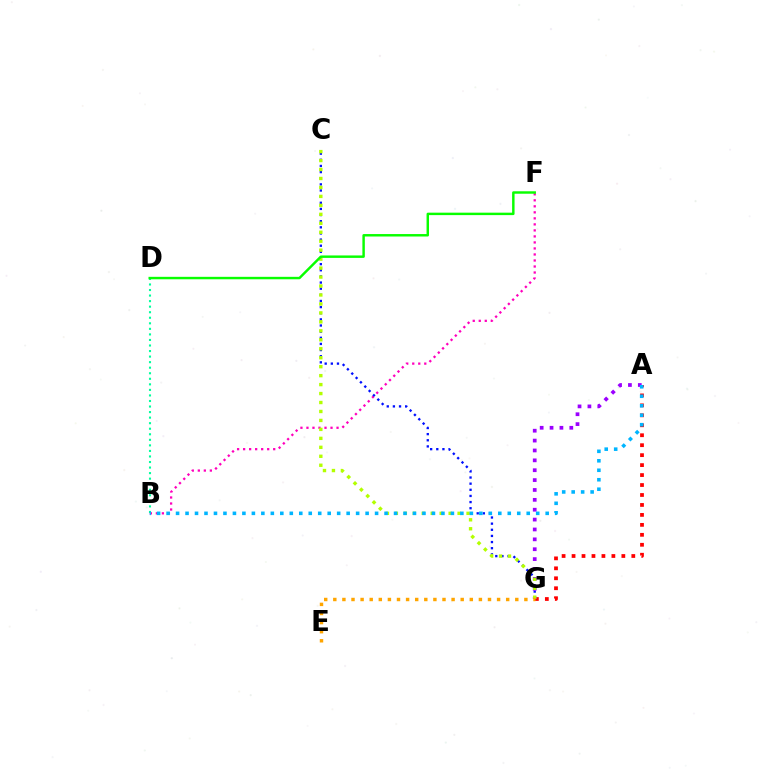{('B', 'F'): [{'color': '#ff00bd', 'line_style': 'dotted', 'thickness': 1.63}], ('A', 'G'): [{'color': '#ff0000', 'line_style': 'dotted', 'thickness': 2.71}, {'color': '#9b00ff', 'line_style': 'dotted', 'thickness': 2.68}], ('C', 'G'): [{'color': '#0010ff', 'line_style': 'dotted', 'thickness': 1.67}, {'color': '#b3ff00', 'line_style': 'dotted', 'thickness': 2.43}], ('B', 'D'): [{'color': '#00ff9d', 'line_style': 'dotted', 'thickness': 1.51}], ('A', 'B'): [{'color': '#00b5ff', 'line_style': 'dotted', 'thickness': 2.57}], ('D', 'F'): [{'color': '#08ff00', 'line_style': 'solid', 'thickness': 1.76}], ('E', 'G'): [{'color': '#ffa500', 'line_style': 'dotted', 'thickness': 2.47}]}